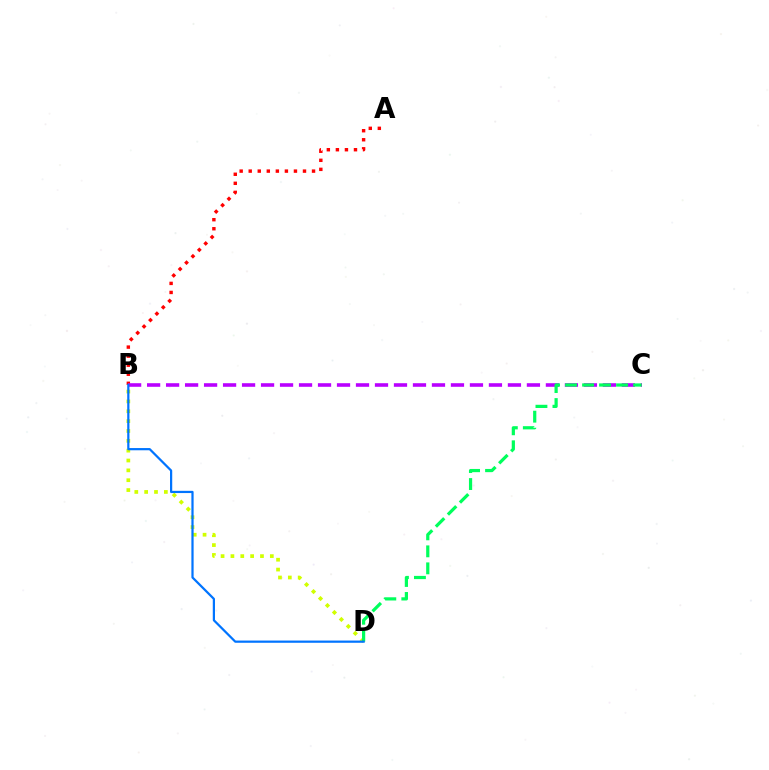{('A', 'B'): [{'color': '#ff0000', 'line_style': 'dotted', 'thickness': 2.46}], ('B', 'D'): [{'color': '#d1ff00', 'line_style': 'dotted', 'thickness': 2.68}, {'color': '#0074ff', 'line_style': 'solid', 'thickness': 1.6}], ('B', 'C'): [{'color': '#b900ff', 'line_style': 'dashed', 'thickness': 2.58}], ('C', 'D'): [{'color': '#00ff5c', 'line_style': 'dashed', 'thickness': 2.31}]}